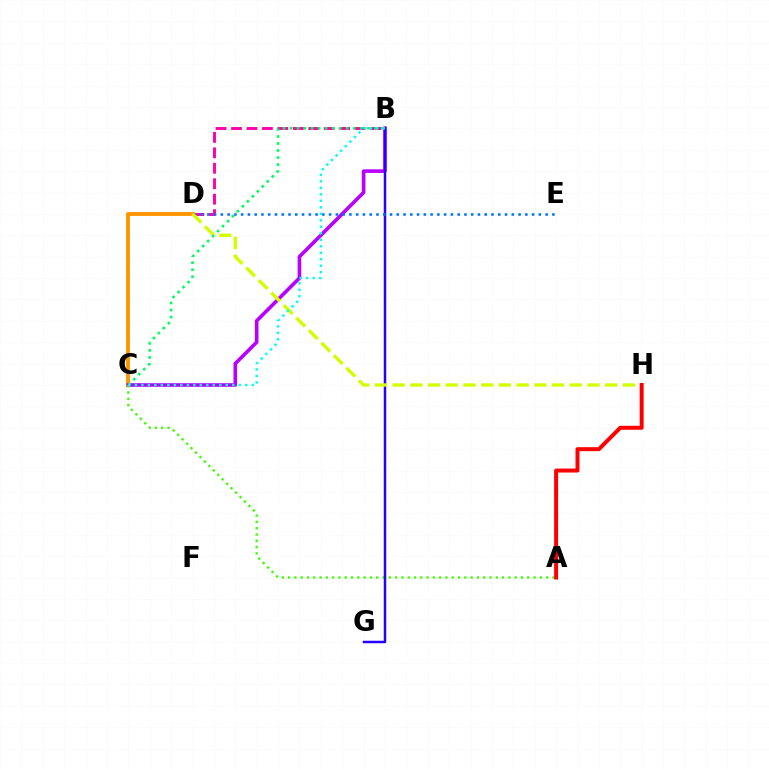{('C', 'D'): [{'color': '#ff9400', 'line_style': 'solid', 'thickness': 2.78}], ('B', 'C'): [{'color': '#b900ff', 'line_style': 'solid', 'thickness': 2.6}, {'color': '#00ff5c', 'line_style': 'dotted', 'thickness': 1.91}, {'color': '#00fff6', 'line_style': 'dotted', 'thickness': 1.76}], ('A', 'C'): [{'color': '#3dff00', 'line_style': 'dotted', 'thickness': 1.71}], ('B', 'G'): [{'color': '#2500ff', 'line_style': 'solid', 'thickness': 1.79}], ('B', 'D'): [{'color': '#ff00ac', 'line_style': 'dashed', 'thickness': 2.1}], ('D', 'E'): [{'color': '#0074ff', 'line_style': 'dotted', 'thickness': 1.84}], ('D', 'H'): [{'color': '#d1ff00', 'line_style': 'dashed', 'thickness': 2.41}], ('A', 'H'): [{'color': '#ff0000', 'line_style': 'solid', 'thickness': 2.86}]}